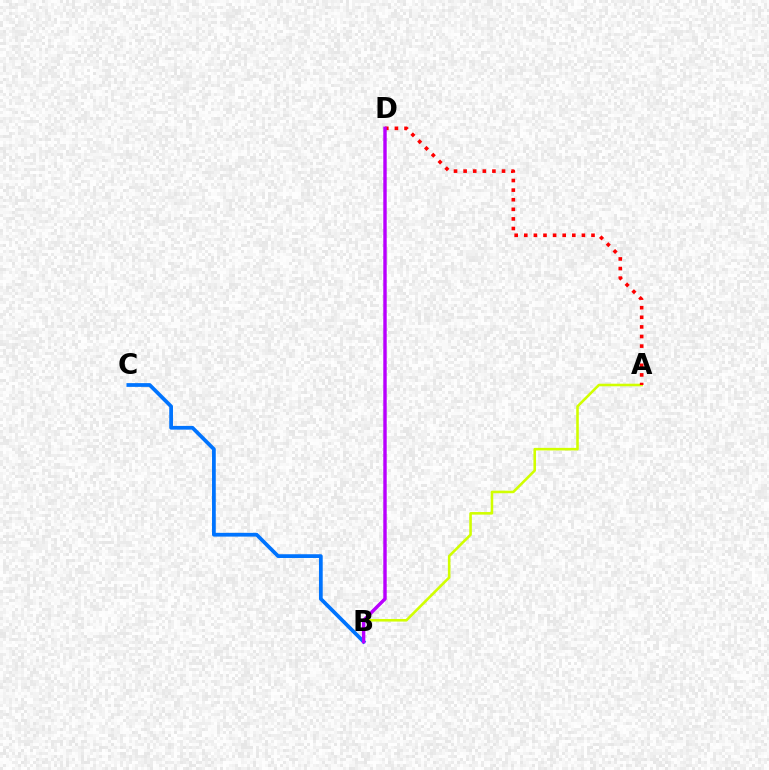{('B', 'D'): [{'color': '#00ff5c', 'line_style': 'dotted', 'thickness': 1.52}, {'color': '#b900ff', 'line_style': 'solid', 'thickness': 2.46}], ('B', 'C'): [{'color': '#0074ff', 'line_style': 'solid', 'thickness': 2.7}], ('A', 'B'): [{'color': '#d1ff00', 'line_style': 'solid', 'thickness': 1.86}], ('A', 'D'): [{'color': '#ff0000', 'line_style': 'dotted', 'thickness': 2.61}]}